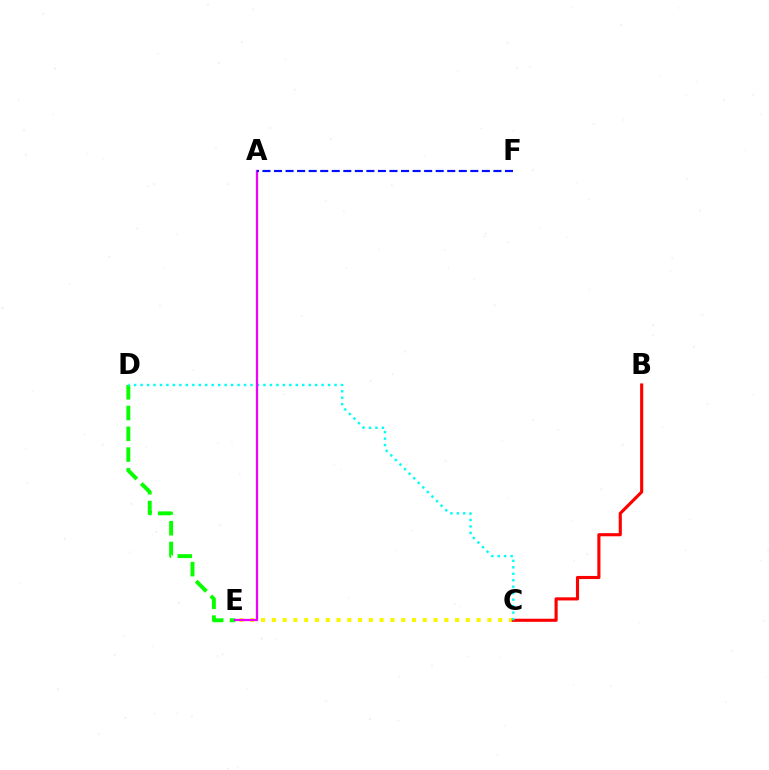{('C', 'E'): [{'color': '#fcf500', 'line_style': 'dotted', 'thickness': 2.93}], ('D', 'E'): [{'color': '#08ff00', 'line_style': 'dashed', 'thickness': 2.82}], ('B', 'C'): [{'color': '#ff0000', 'line_style': 'solid', 'thickness': 2.24}], ('C', 'D'): [{'color': '#00fff6', 'line_style': 'dotted', 'thickness': 1.76}], ('A', 'E'): [{'color': '#ee00ff', 'line_style': 'solid', 'thickness': 1.63}], ('A', 'F'): [{'color': '#0010ff', 'line_style': 'dashed', 'thickness': 1.57}]}